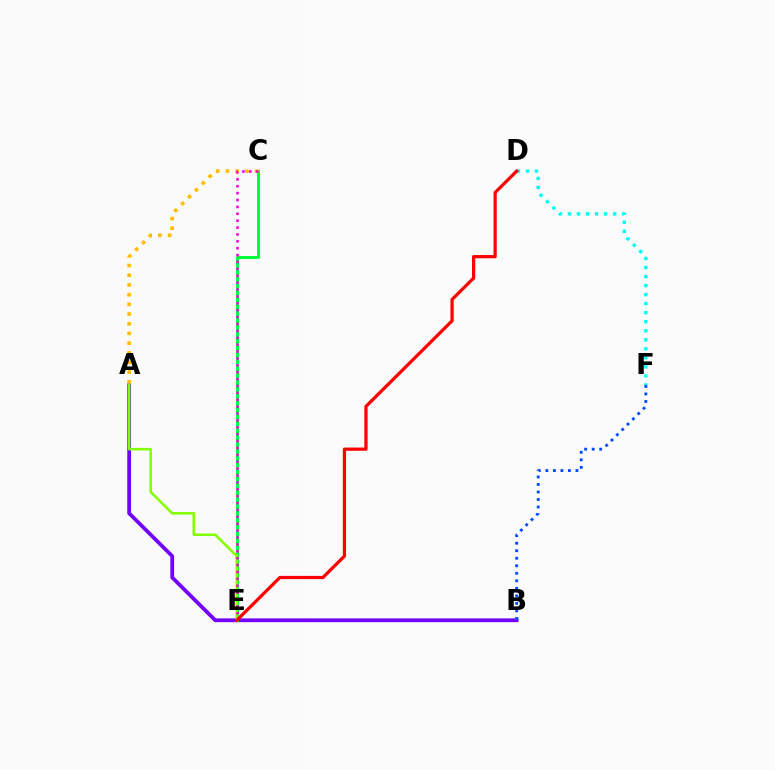{('A', 'B'): [{'color': '#7200ff', 'line_style': 'solid', 'thickness': 2.72}], ('D', 'F'): [{'color': '#00fff6', 'line_style': 'dotted', 'thickness': 2.45}], ('B', 'F'): [{'color': '#004bff', 'line_style': 'dotted', 'thickness': 2.04}], ('C', 'E'): [{'color': '#00ff39', 'line_style': 'solid', 'thickness': 2.18}, {'color': '#ff00cf', 'line_style': 'dotted', 'thickness': 1.87}], ('A', 'C'): [{'color': '#ffbd00', 'line_style': 'dotted', 'thickness': 2.63}], ('A', 'E'): [{'color': '#84ff00', 'line_style': 'solid', 'thickness': 1.85}], ('D', 'E'): [{'color': '#ff0000', 'line_style': 'solid', 'thickness': 2.33}]}